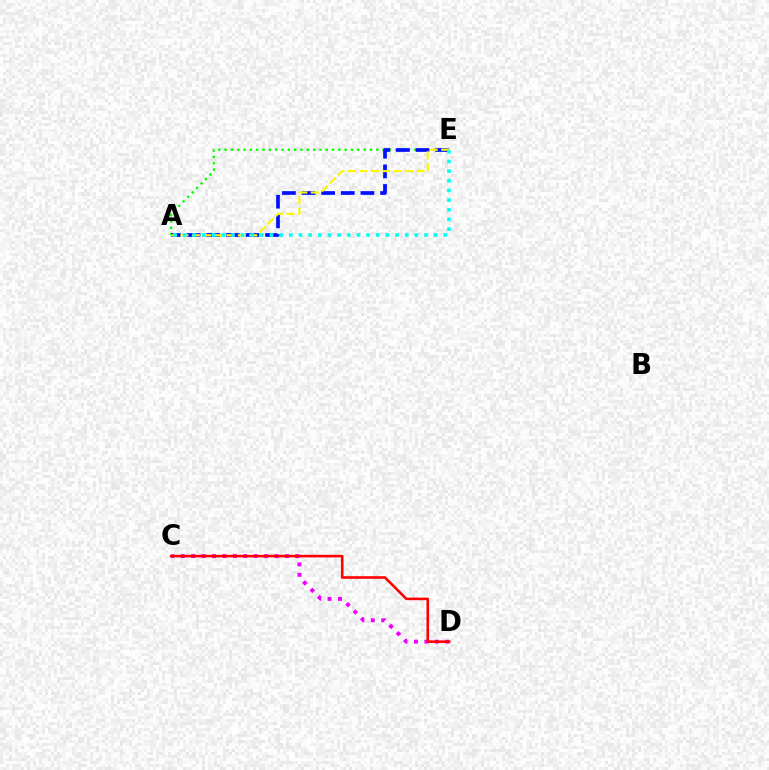{('A', 'E'): [{'color': '#08ff00', 'line_style': 'dotted', 'thickness': 1.72}, {'color': '#0010ff', 'line_style': 'dashed', 'thickness': 2.67}, {'color': '#fcf500', 'line_style': 'dashed', 'thickness': 1.56}, {'color': '#00fff6', 'line_style': 'dotted', 'thickness': 2.62}], ('C', 'D'): [{'color': '#ee00ff', 'line_style': 'dotted', 'thickness': 2.83}, {'color': '#ff0000', 'line_style': 'solid', 'thickness': 1.86}]}